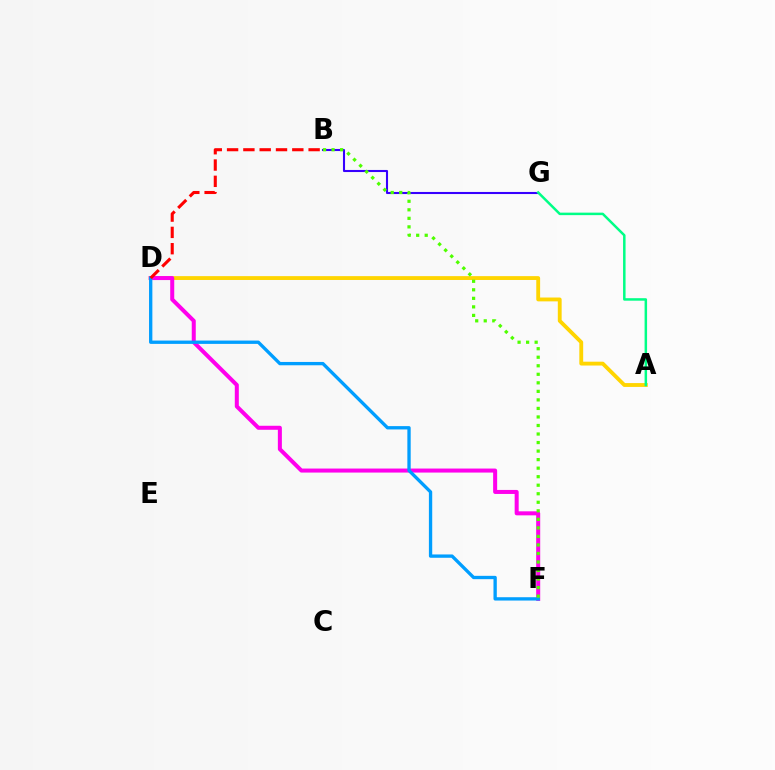{('A', 'D'): [{'color': '#ffd500', 'line_style': 'solid', 'thickness': 2.77}], ('D', 'F'): [{'color': '#ff00ed', 'line_style': 'solid', 'thickness': 2.89}, {'color': '#009eff', 'line_style': 'solid', 'thickness': 2.39}], ('B', 'G'): [{'color': '#3700ff', 'line_style': 'solid', 'thickness': 1.5}], ('A', 'G'): [{'color': '#00ff86', 'line_style': 'solid', 'thickness': 1.8}], ('B', 'F'): [{'color': '#4fff00', 'line_style': 'dotted', 'thickness': 2.32}], ('B', 'D'): [{'color': '#ff0000', 'line_style': 'dashed', 'thickness': 2.22}]}